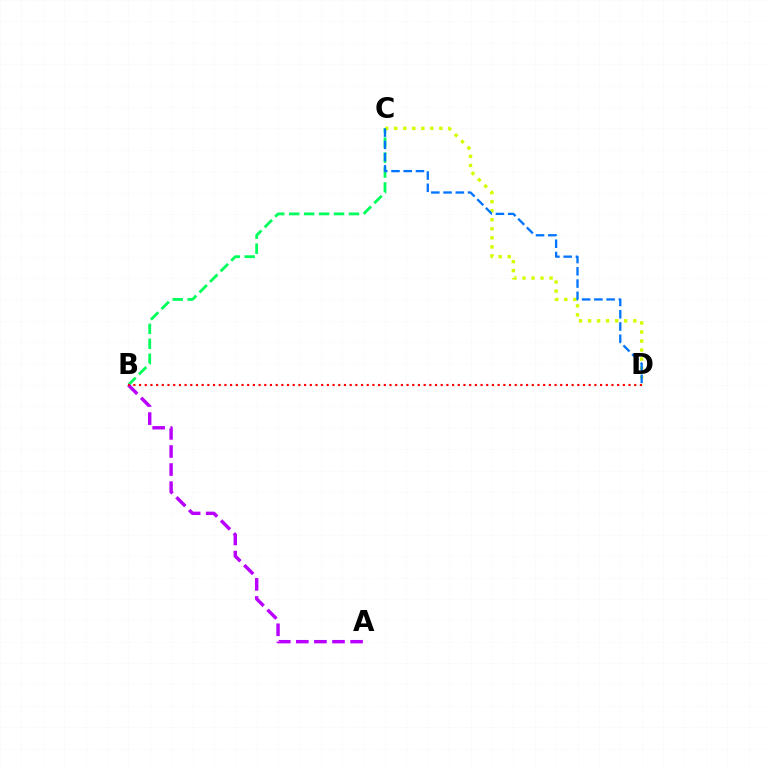{('B', 'C'): [{'color': '#00ff5c', 'line_style': 'dashed', 'thickness': 2.03}], ('A', 'B'): [{'color': '#b900ff', 'line_style': 'dashed', 'thickness': 2.46}], ('C', 'D'): [{'color': '#d1ff00', 'line_style': 'dotted', 'thickness': 2.45}, {'color': '#0074ff', 'line_style': 'dashed', 'thickness': 1.66}], ('B', 'D'): [{'color': '#ff0000', 'line_style': 'dotted', 'thickness': 1.55}]}